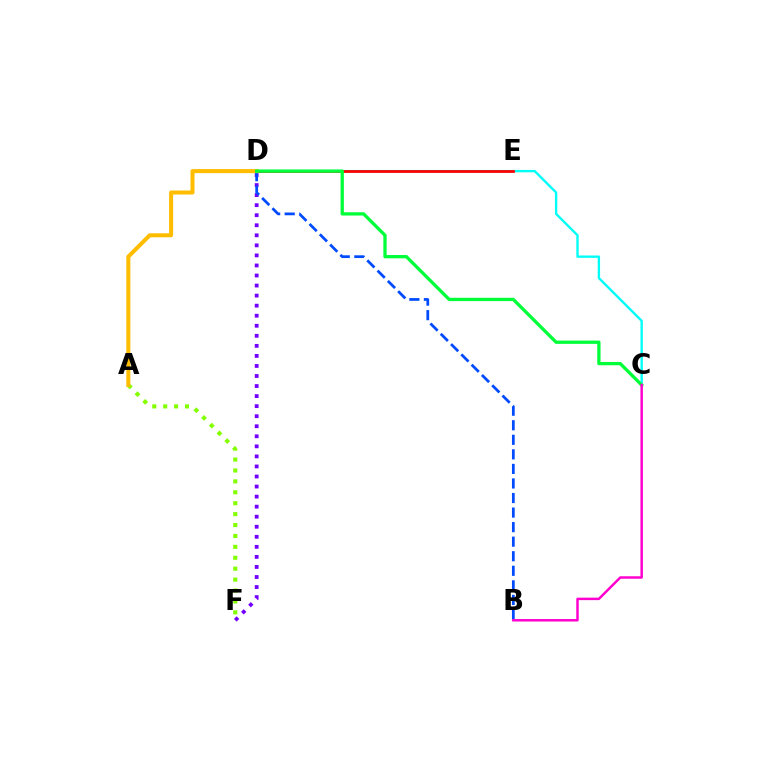{('C', 'D'): [{'color': '#00fff6', 'line_style': 'solid', 'thickness': 1.7}, {'color': '#00ff39', 'line_style': 'solid', 'thickness': 2.37}], ('D', 'F'): [{'color': '#7200ff', 'line_style': 'dotted', 'thickness': 2.73}], ('B', 'D'): [{'color': '#004bff', 'line_style': 'dashed', 'thickness': 1.98}], ('A', 'F'): [{'color': '#84ff00', 'line_style': 'dotted', 'thickness': 2.96}], ('D', 'E'): [{'color': '#ff0000', 'line_style': 'solid', 'thickness': 1.99}], ('A', 'D'): [{'color': '#ffbd00', 'line_style': 'solid', 'thickness': 2.9}], ('B', 'C'): [{'color': '#ff00cf', 'line_style': 'solid', 'thickness': 1.77}]}